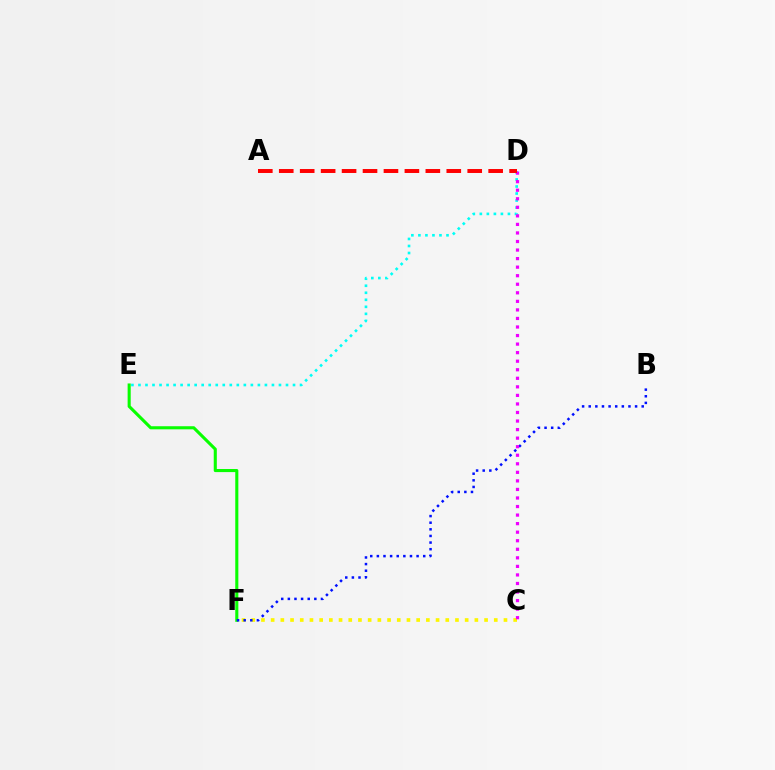{('C', 'F'): [{'color': '#fcf500', 'line_style': 'dotted', 'thickness': 2.64}], ('E', 'F'): [{'color': '#08ff00', 'line_style': 'solid', 'thickness': 2.22}], ('D', 'E'): [{'color': '#00fff6', 'line_style': 'dotted', 'thickness': 1.91}], ('B', 'F'): [{'color': '#0010ff', 'line_style': 'dotted', 'thickness': 1.8}], ('C', 'D'): [{'color': '#ee00ff', 'line_style': 'dotted', 'thickness': 2.32}], ('A', 'D'): [{'color': '#ff0000', 'line_style': 'dashed', 'thickness': 2.84}]}